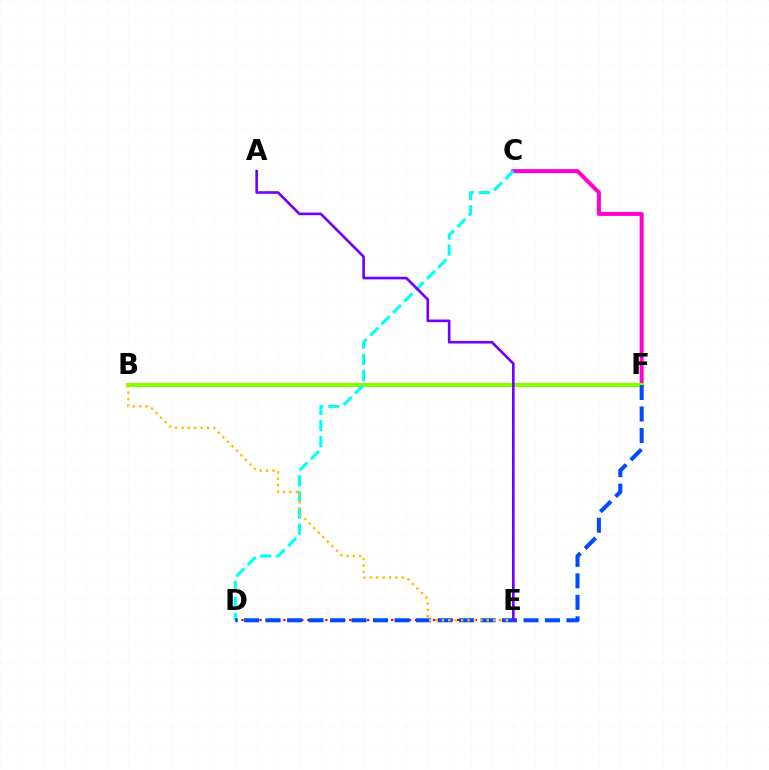{('C', 'F'): [{'color': '#ff00cf', 'line_style': 'solid', 'thickness': 2.9}], ('B', 'F'): [{'color': '#00ff39', 'line_style': 'dotted', 'thickness': 2.85}, {'color': '#84ff00', 'line_style': 'solid', 'thickness': 2.94}], ('D', 'E'): [{'color': '#ff0000', 'line_style': 'dotted', 'thickness': 1.63}], ('C', 'D'): [{'color': '#00fff6', 'line_style': 'dashed', 'thickness': 2.18}], ('D', 'F'): [{'color': '#004bff', 'line_style': 'dashed', 'thickness': 2.92}], ('B', 'E'): [{'color': '#ffbd00', 'line_style': 'dotted', 'thickness': 1.74}], ('A', 'E'): [{'color': '#7200ff', 'line_style': 'solid', 'thickness': 1.9}]}